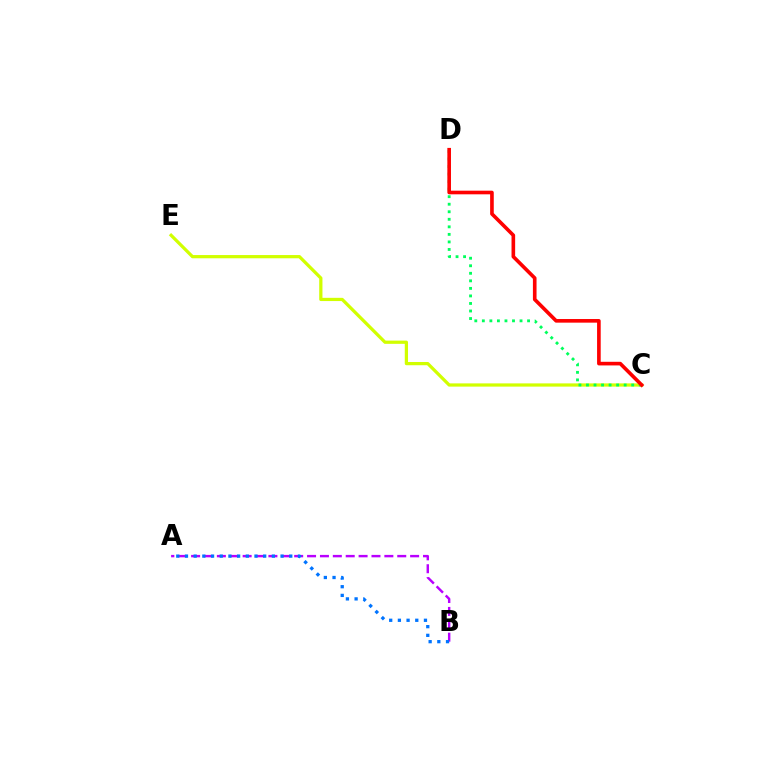{('C', 'E'): [{'color': '#d1ff00', 'line_style': 'solid', 'thickness': 2.33}], ('A', 'B'): [{'color': '#b900ff', 'line_style': 'dashed', 'thickness': 1.75}, {'color': '#0074ff', 'line_style': 'dotted', 'thickness': 2.36}], ('C', 'D'): [{'color': '#00ff5c', 'line_style': 'dotted', 'thickness': 2.05}, {'color': '#ff0000', 'line_style': 'solid', 'thickness': 2.61}]}